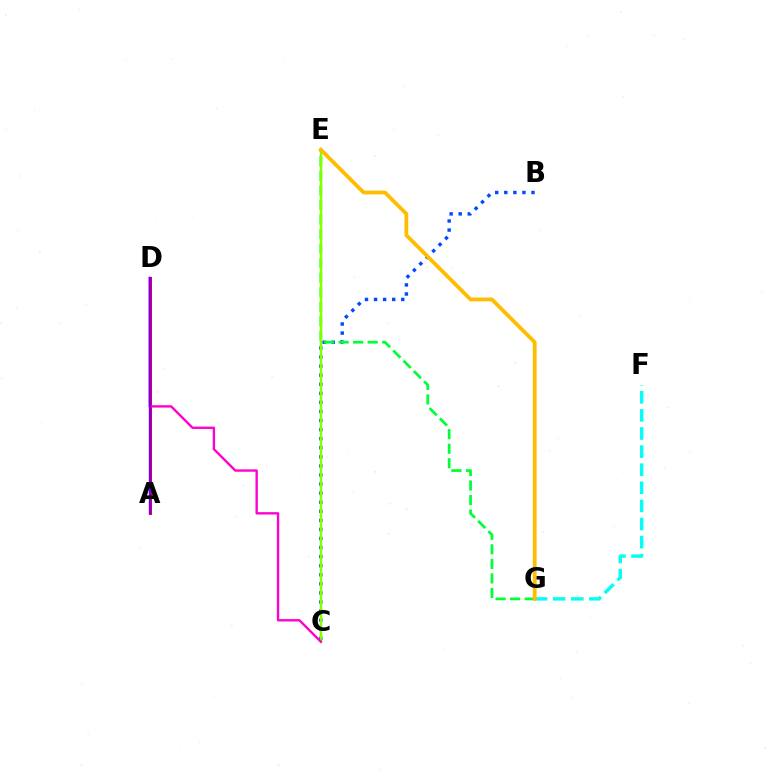{('A', 'D'): [{'color': '#ff0000', 'line_style': 'solid', 'thickness': 2.16}, {'color': '#7200ff', 'line_style': 'solid', 'thickness': 1.71}], ('B', 'C'): [{'color': '#004bff', 'line_style': 'dotted', 'thickness': 2.47}], ('F', 'G'): [{'color': '#00fff6', 'line_style': 'dashed', 'thickness': 2.46}], ('E', 'G'): [{'color': '#00ff39', 'line_style': 'dashed', 'thickness': 1.98}, {'color': '#ffbd00', 'line_style': 'solid', 'thickness': 2.73}], ('C', 'E'): [{'color': '#84ff00', 'line_style': 'solid', 'thickness': 1.78}], ('C', 'D'): [{'color': '#ff00cf', 'line_style': 'solid', 'thickness': 1.71}]}